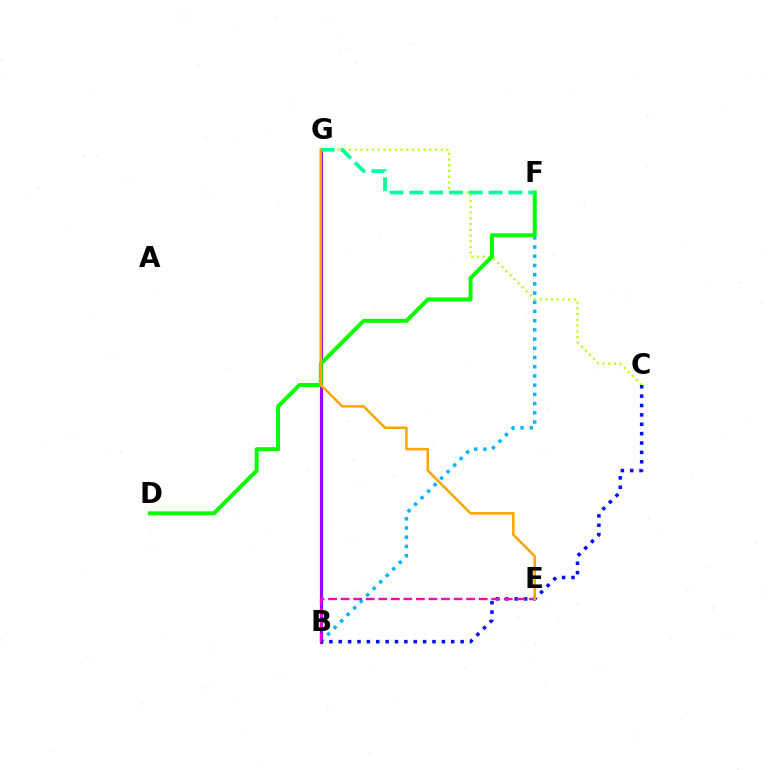{('B', 'G'): [{'color': '#ff0000', 'line_style': 'solid', 'thickness': 2.23}, {'color': '#9b00ff', 'line_style': 'solid', 'thickness': 2.17}], ('B', 'F'): [{'color': '#00b5ff', 'line_style': 'dotted', 'thickness': 2.5}], ('C', 'G'): [{'color': '#b3ff00', 'line_style': 'dotted', 'thickness': 1.56}], ('B', 'C'): [{'color': '#0010ff', 'line_style': 'dotted', 'thickness': 2.55}], ('D', 'F'): [{'color': '#08ff00', 'line_style': 'solid', 'thickness': 2.86}], ('F', 'G'): [{'color': '#00ff9d', 'line_style': 'dashed', 'thickness': 2.69}], ('B', 'E'): [{'color': '#ff00bd', 'line_style': 'dashed', 'thickness': 1.7}], ('E', 'G'): [{'color': '#ffa500', 'line_style': 'solid', 'thickness': 1.83}]}